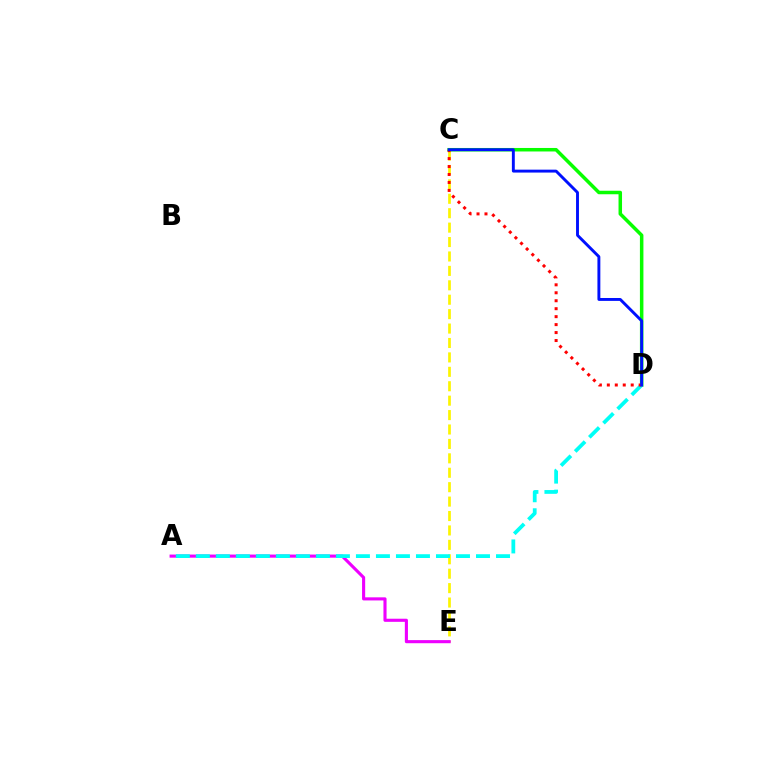{('C', 'D'): [{'color': '#08ff00', 'line_style': 'solid', 'thickness': 2.52}, {'color': '#ff0000', 'line_style': 'dotted', 'thickness': 2.16}, {'color': '#0010ff', 'line_style': 'solid', 'thickness': 2.09}], ('C', 'E'): [{'color': '#fcf500', 'line_style': 'dashed', 'thickness': 1.96}], ('A', 'E'): [{'color': '#ee00ff', 'line_style': 'solid', 'thickness': 2.24}], ('A', 'D'): [{'color': '#00fff6', 'line_style': 'dashed', 'thickness': 2.72}]}